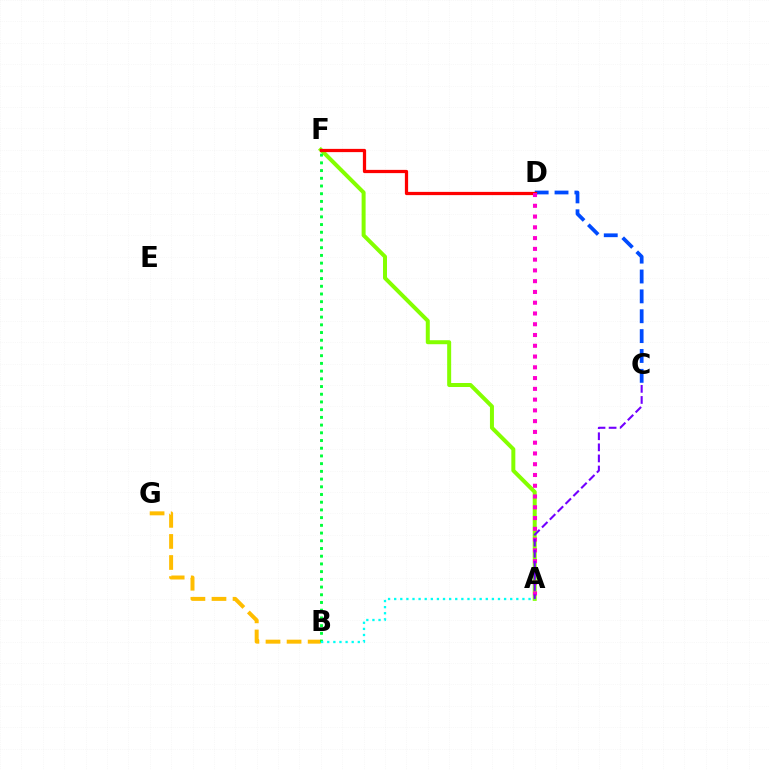{('A', 'F'): [{'color': '#84ff00', 'line_style': 'solid', 'thickness': 2.87}], ('B', 'G'): [{'color': '#ffbd00', 'line_style': 'dashed', 'thickness': 2.86}], ('C', 'D'): [{'color': '#004bff', 'line_style': 'dashed', 'thickness': 2.7}], ('D', 'F'): [{'color': '#ff0000', 'line_style': 'solid', 'thickness': 2.33}], ('B', 'F'): [{'color': '#00ff39', 'line_style': 'dotted', 'thickness': 2.1}], ('A', 'B'): [{'color': '#00fff6', 'line_style': 'dotted', 'thickness': 1.66}], ('A', 'D'): [{'color': '#ff00cf', 'line_style': 'dotted', 'thickness': 2.93}], ('A', 'C'): [{'color': '#7200ff', 'line_style': 'dashed', 'thickness': 1.51}]}